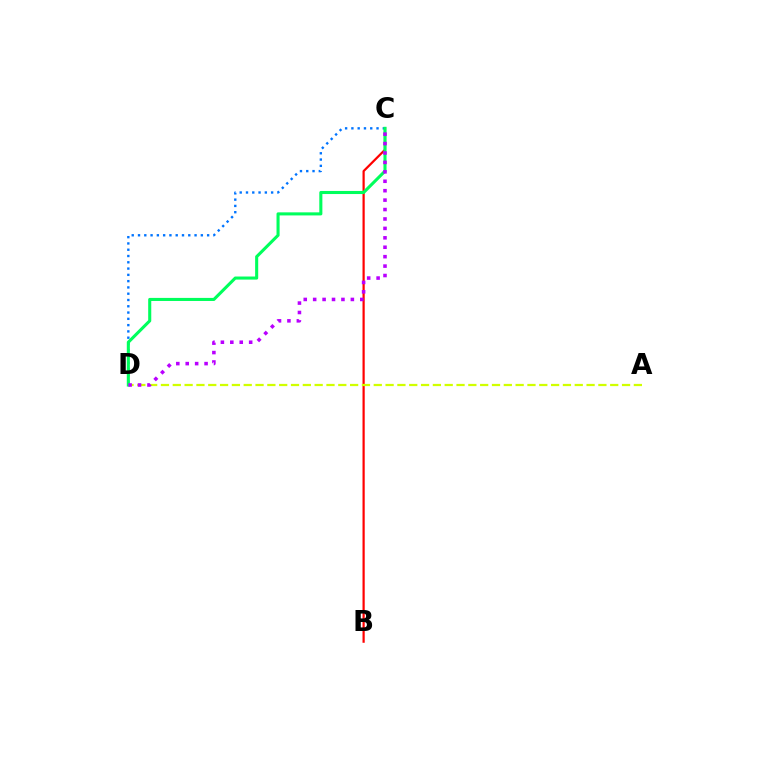{('B', 'C'): [{'color': '#ff0000', 'line_style': 'solid', 'thickness': 1.59}], ('C', 'D'): [{'color': '#0074ff', 'line_style': 'dotted', 'thickness': 1.71}, {'color': '#00ff5c', 'line_style': 'solid', 'thickness': 2.21}, {'color': '#b900ff', 'line_style': 'dotted', 'thickness': 2.56}], ('A', 'D'): [{'color': '#d1ff00', 'line_style': 'dashed', 'thickness': 1.61}]}